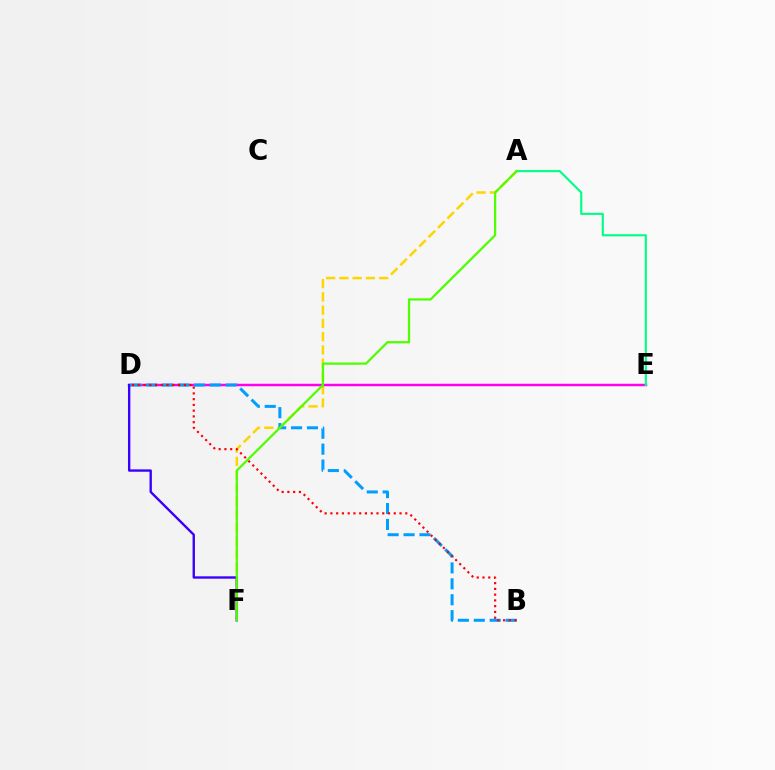{('A', 'F'): [{'color': '#ffd500', 'line_style': 'dashed', 'thickness': 1.8}, {'color': '#4fff00', 'line_style': 'solid', 'thickness': 1.62}], ('D', 'E'): [{'color': '#ff00ed', 'line_style': 'solid', 'thickness': 1.78}], ('D', 'F'): [{'color': '#3700ff', 'line_style': 'solid', 'thickness': 1.71}], ('B', 'D'): [{'color': '#009eff', 'line_style': 'dashed', 'thickness': 2.16}, {'color': '#ff0000', 'line_style': 'dotted', 'thickness': 1.56}], ('A', 'E'): [{'color': '#00ff86', 'line_style': 'solid', 'thickness': 1.53}]}